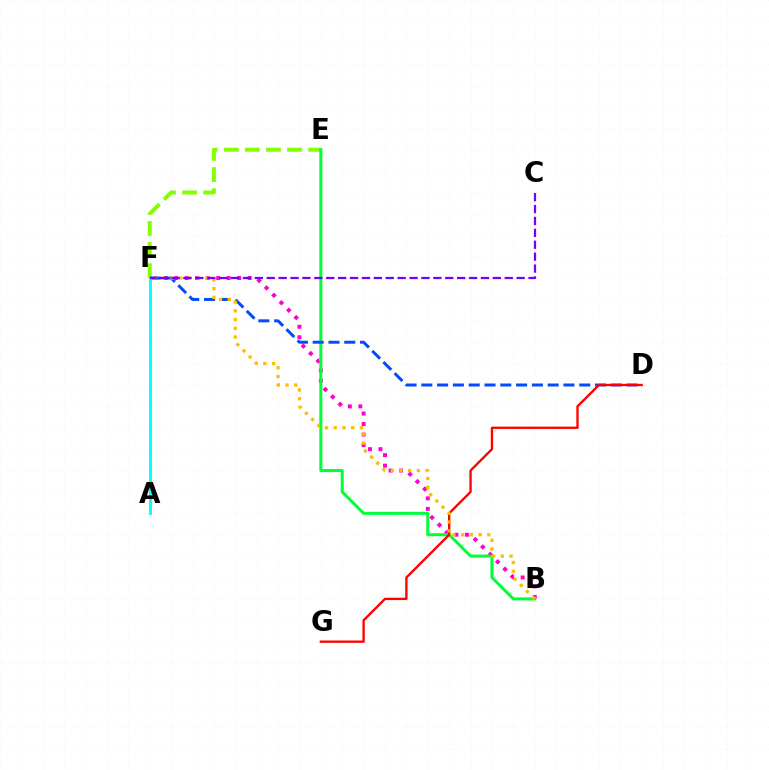{('B', 'F'): [{'color': '#ff00cf', 'line_style': 'dotted', 'thickness': 2.85}, {'color': '#ffbd00', 'line_style': 'dotted', 'thickness': 2.37}], ('E', 'F'): [{'color': '#84ff00', 'line_style': 'dashed', 'thickness': 2.87}], ('B', 'E'): [{'color': '#00ff39', 'line_style': 'solid', 'thickness': 2.17}], ('D', 'F'): [{'color': '#004bff', 'line_style': 'dashed', 'thickness': 2.15}], ('A', 'F'): [{'color': '#00fff6', 'line_style': 'solid', 'thickness': 2.08}], ('D', 'G'): [{'color': '#ff0000', 'line_style': 'solid', 'thickness': 1.68}], ('C', 'F'): [{'color': '#7200ff', 'line_style': 'dashed', 'thickness': 1.62}]}